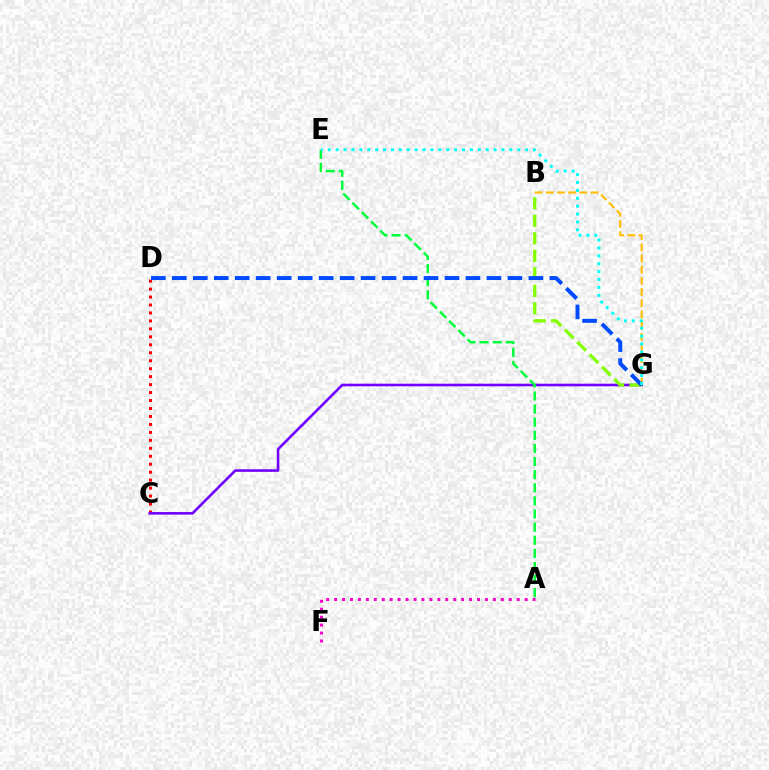{('C', 'D'): [{'color': '#ff0000', 'line_style': 'dotted', 'thickness': 2.16}], ('B', 'G'): [{'color': '#ffbd00', 'line_style': 'dashed', 'thickness': 1.52}, {'color': '#84ff00', 'line_style': 'dashed', 'thickness': 2.38}], ('A', 'F'): [{'color': '#ff00cf', 'line_style': 'dotted', 'thickness': 2.16}], ('C', 'G'): [{'color': '#7200ff', 'line_style': 'solid', 'thickness': 1.87}], ('A', 'E'): [{'color': '#00ff39', 'line_style': 'dashed', 'thickness': 1.78}], ('D', 'G'): [{'color': '#004bff', 'line_style': 'dashed', 'thickness': 2.85}], ('E', 'G'): [{'color': '#00fff6', 'line_style': 'dotted', 'thickness': 2.15}]}